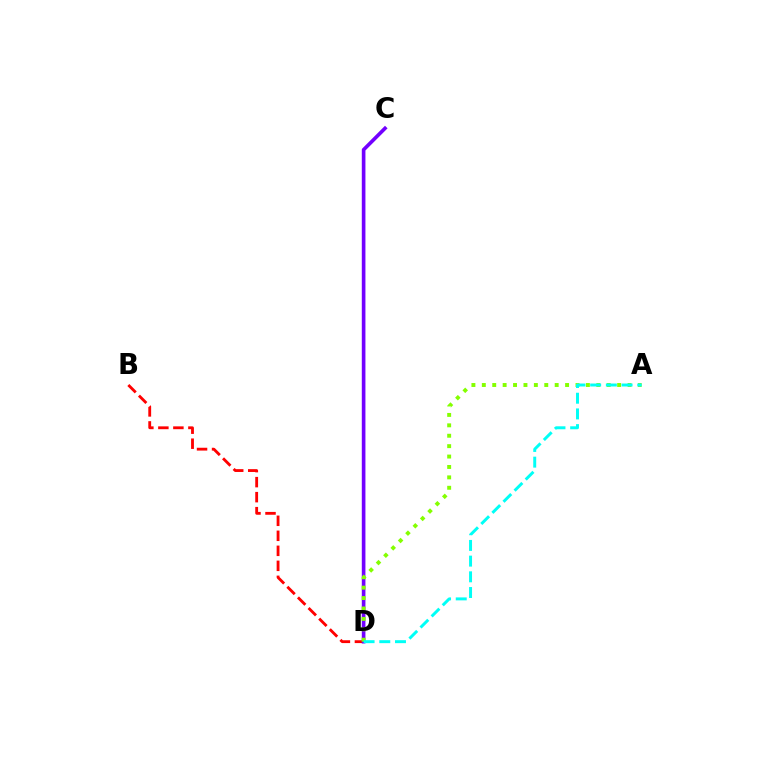{('B', 'D'): [{'color': '#ff0000', 'line_style': 'dashed', 'thickness': 2.04}], ('C', 'D'): [{'color': '#7200ff', 'line_style': 'solid', 'thickness': 2.62}], ('A', 'D'): [{'color': '#84ff00', 'line_style': 'dotted', 'thickness': 2.83}, {'color': '#00fff6', 'line_style': 'dashed', 'thickness': 2.13}]}